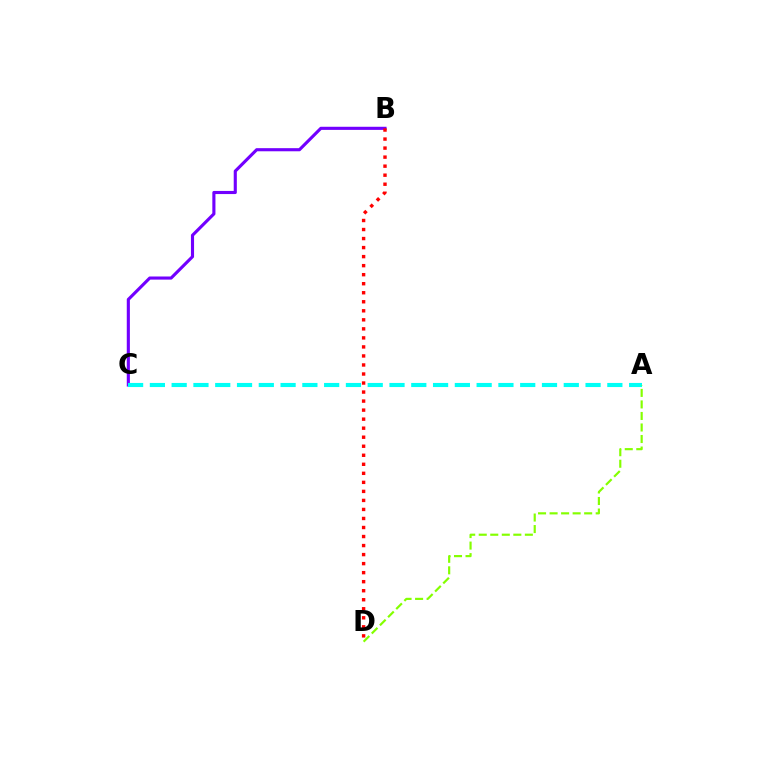{('B', 'C'): [{'color': '#7200ff', 'line_style': 'solid', 'thickness': 2.24}], ('B', 'D'): [{'color': '#ff0000', 'line_style': 'dotted', 'thickness': 2.45}], ('A', 'C'): [{'color': '#00fff6', 'line_style': 'dashed', 'thickness': 2.96}], ('A', 'D'): [{'color': '#84ff00', 'line_style': 'dashed', 'thickness': 1.57}]}